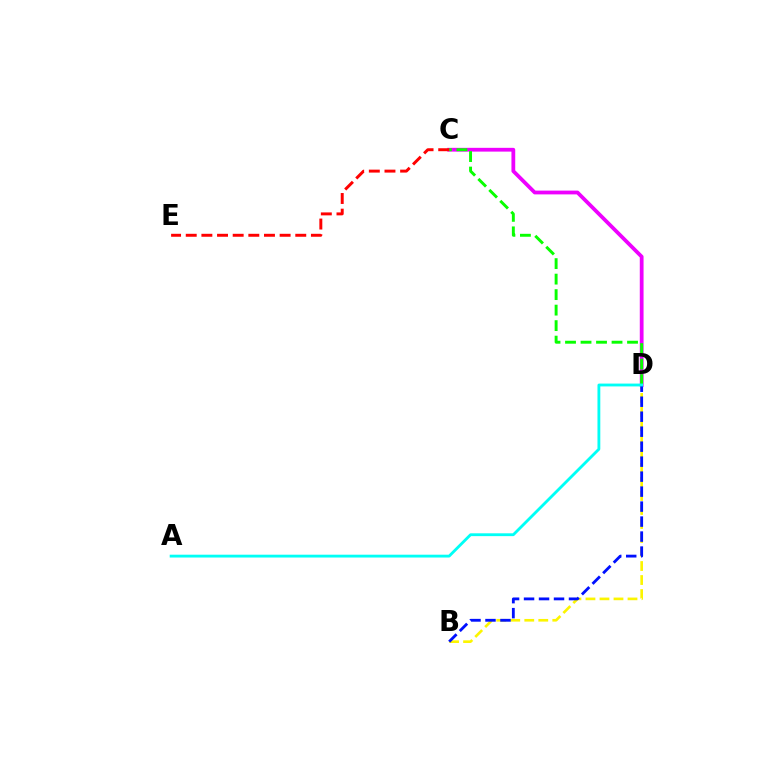{('C', 'D'): [{'color': '#ee00ff', 'line_style': 'solid', 'thickness': 2.72}, {'color': '#08ff00', 'line_style': 'dashed', 'thickness': 2.11}], ('B', 'D'): [{'color': '#fcf500', 'line_style': 'dashed', 'thickness': 1.9}, {'color': '#0010ff', 'line_style': 'dashed', 'thickness': 2.04}], ('C', 'E'): [{'color': '#ff0000', 'line_style': 'dashed', 'thickness': 2.13}], ('A', 'D'): [{'color': '#00fff6', 'line_style': 'solid', 'thickness': 2.04}]}